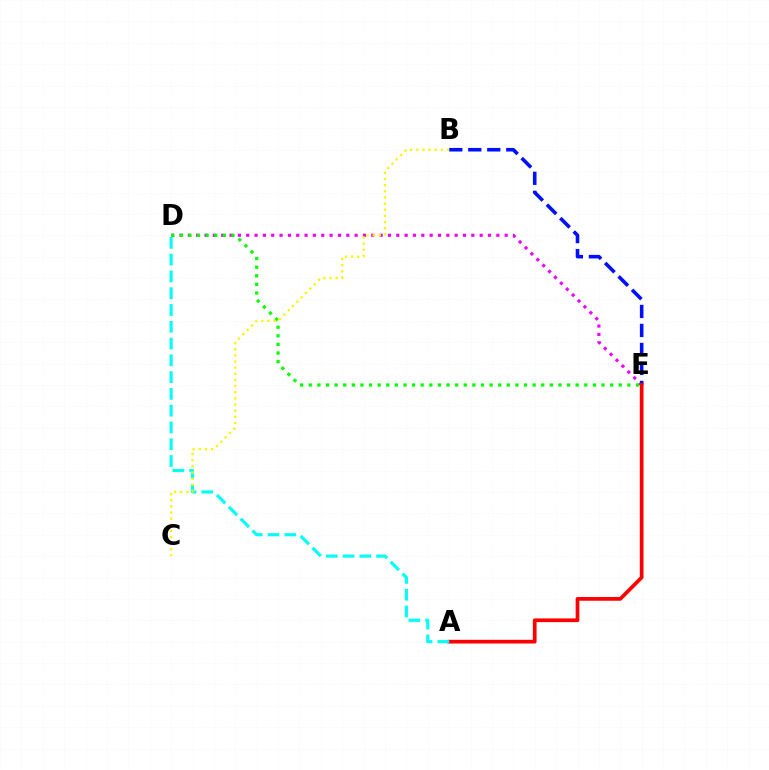{('D', 'E'): [{'color': '#ee00ff', 'line_style': 'dotted', 'thickness': 2.27}, {'color': '#08ff00', 'line_style': 'dotted', 'thickness': 2.34}], ('B', 'E'): [{'color': '#0010ff', 'line_style': 'dashed', 'thickness': 2.58}], ('A', 'E'): [{'color': '#ff0000', 'line_style': 'solid', 'thickness': 2.67}], ('A', 'D'): [{'color': '#00fff6', 'line_style': 'dashed', 'thickness': 2.28}], ('B', 'C'): [{'color': '#fcf500', 'line_style': 'dotted', 'thickness': 1.67}]}